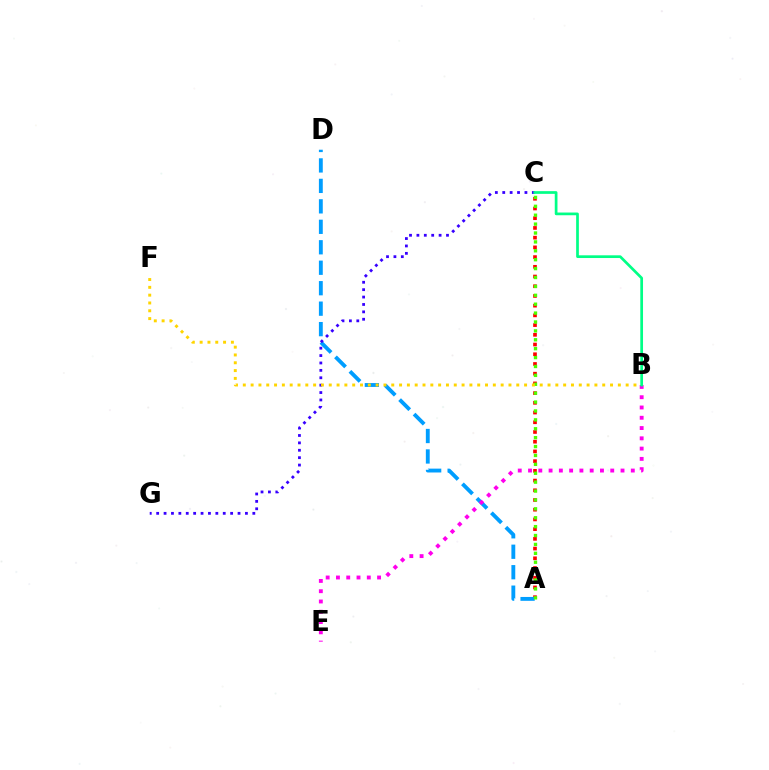{('A', 'C'): [{'color': '#ff0000', 'line_style': 'dotted', 'thickness': 2.64}, {'color': '#4fff00', 'line_style': 'dotted', 'thickness': 2.42}], ('A', 'D'): [{'color': '#009eff', 'line_style': 'dashed', 'thickness': 2.78}], ('C', 'G'): [{'color': '#3700ff', 'line_style': 'dotted', 'thickness': 2.01}], ('B', 'F'): [{'color': '#ffd500', 'line_style': 'dotted', 'thickness': 2.12}], ('B', 'E'): [{'color': '#ff00ed', 'line_style': 'dotted', 'thickness': 2.79}], ('B', 'C'): [{'color': '#00ff86', 'line_style': 'solid', 'thickness': 1.95}]}